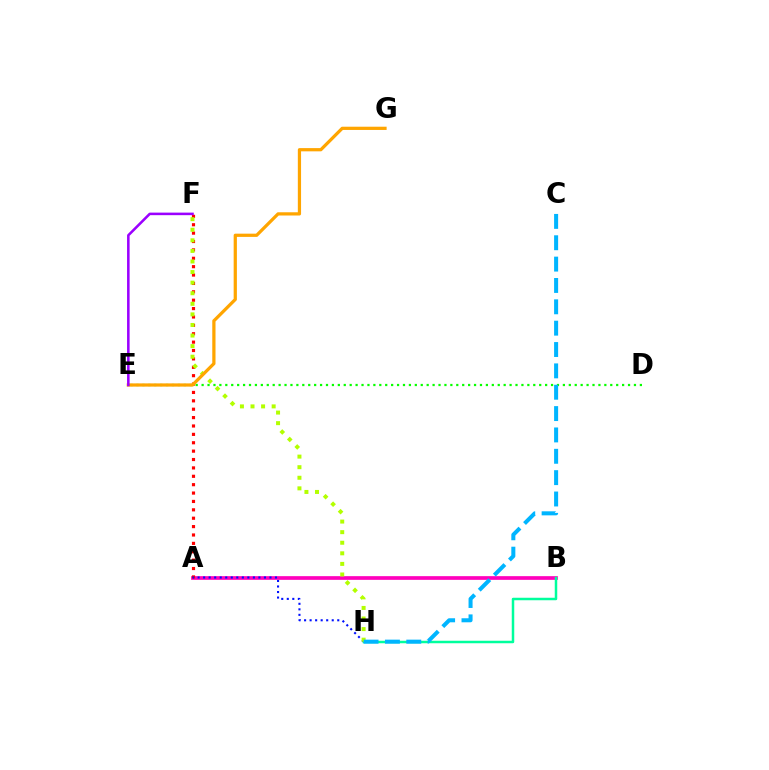{('A', 'B'): [{'color': '#ff00bd', 'line_style': 'solid', 'thickness': 2.66}], ('A', 'F'): [{'color': '#ff0000', 'line_style': 'dotted', 'thickness': 2.28}], ('A', 'H'): [{'color': '#0010ff', 'line_style': 'dotted', 'thickness': 1.5}], ('B', 'H'): [{'color': '#00ff9d', 'line_style': 'solid', 'thickness': 1.79}], ('F', 'H'): [{'color': '#b3ff00', 'line_style': 'dotted', 'thickness': 2.87}], ('D', 'E'): [{'color': '#08ff00', 'line_style': 'dotted', 'thickness': 1.61}], ('E', 'G'): [{'color': '#ffa500', 'line_style': 'solid', 'thickness': 2.33}], ('E', 'F'): [{'color': '#9b00ff', 'line_style': 'solid', 'thickness': 1.84}], ('C', 'H'): [{'color': '#00b5ff', 'line_style': 'dashed', 'thickness': 2.9}]}